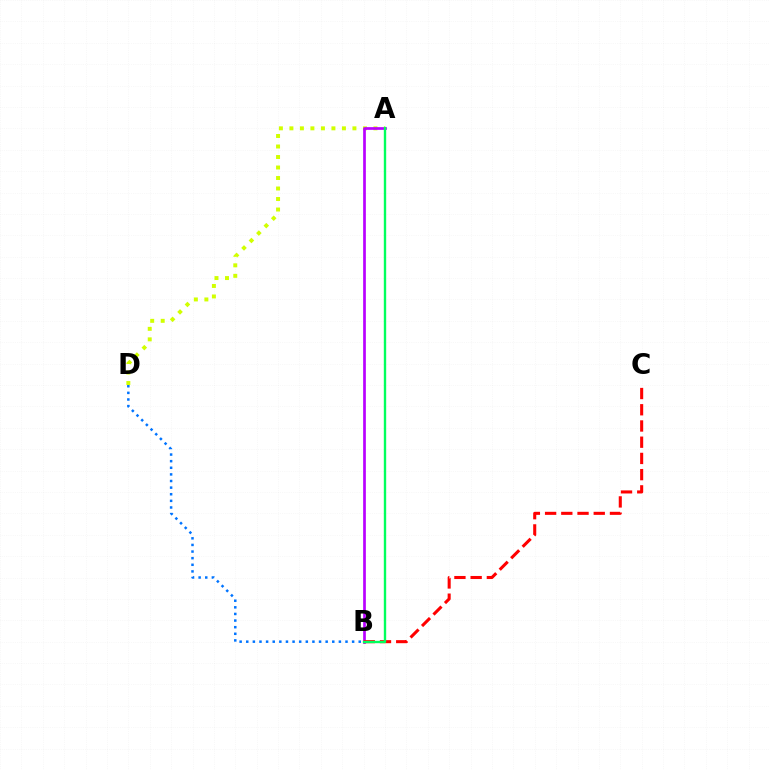{('B', 'D'): [{'color': '#0074ff', 'line_style': 'dotted', 'thickness': 1.8}], ('A', 'D'): [{'color': '#d1ff00', 'line_style': 'dotted', 'thickness': 2.85}], ('A', 'B'): [{'color': '#b900ff', 'line_style': 'solid', 'thickness': 1.95}, {'color': '#00ff5c', 'line_style': 'solid', 'thickness': 1.71}], ('B', 'C'): [{'color': '#ff0000', 'line_style': 'dashed', 'thickness': 2.2}]}